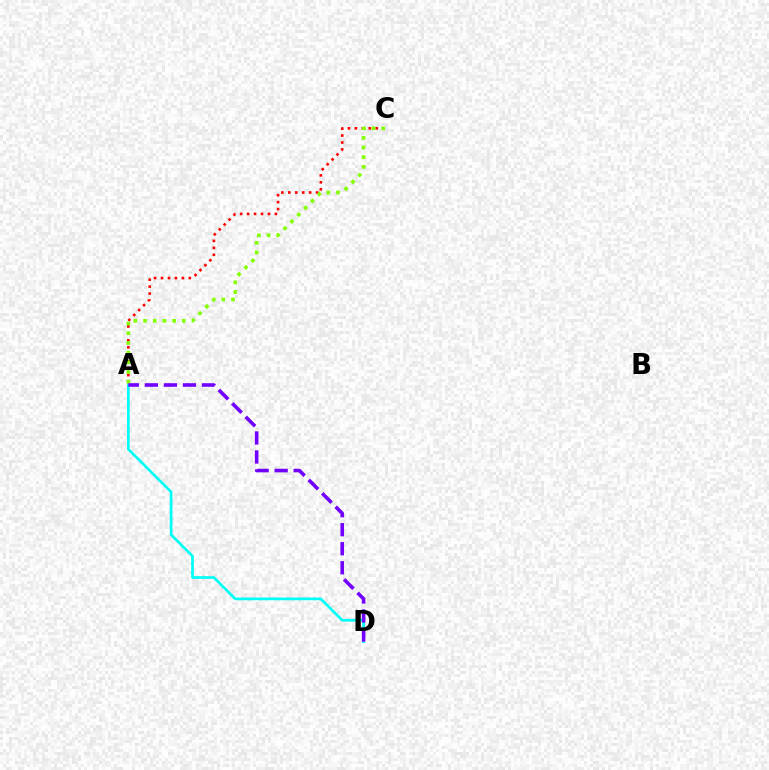{('A', 'C'): [{'color': '#ff0000', 'line_style': 'dotted', 'thickness': 1.89}, {'color': '#84ff00', 'line_style': 'dotted', 'thickness': 2.63}], ('A', 'D'): [{'color': '#00fff6', 'line_style': 'solid', 'thickness': 1.95}, {'color': '#7200ff', 'line_style': 'dashed', 'thickness': 2.59}]}